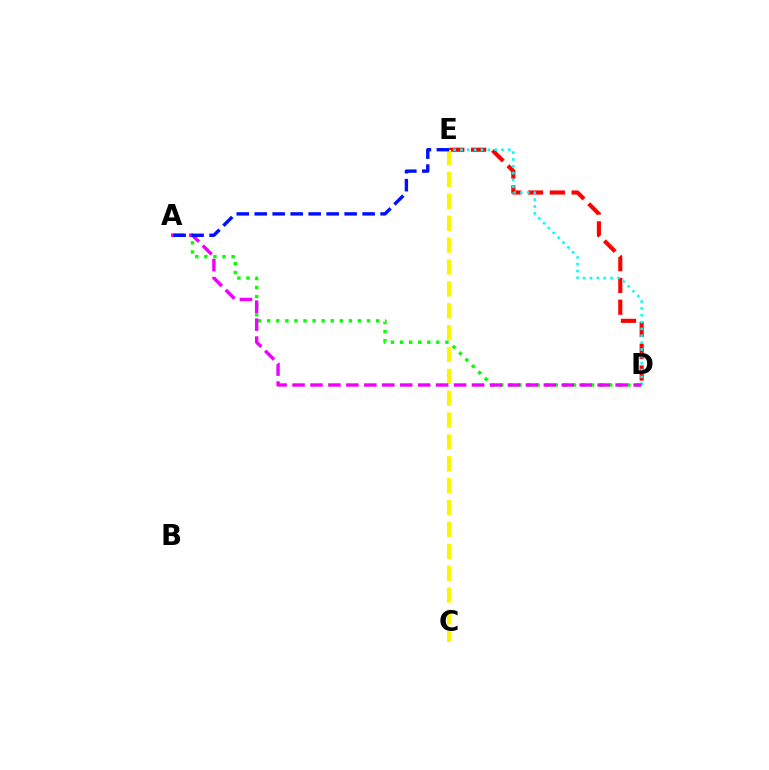{('D', 'E'): [{'color': '#ff0000', 'line_style': 'dashed', 'thickness': 2.96}, {'color': '#00fff6', 'line_style': 'dotted', 'thickness': 1.86}], ('C', 'E'): [{'color': '#fcf500', 'line_style': 'dashed', 'thickness': 2.97}], ('A', 'D'): [{'color': '#08ff00', 'line_style': 'dotted', 'thickness': 2.47}, {'color': '#ee00ff', 'line_style': 'dashed', 'thickness': 2.44}], ('A', 'E'): [{'color': '#0010ff', 'line_style': 'dashed', 'thickness': 2.44}]}